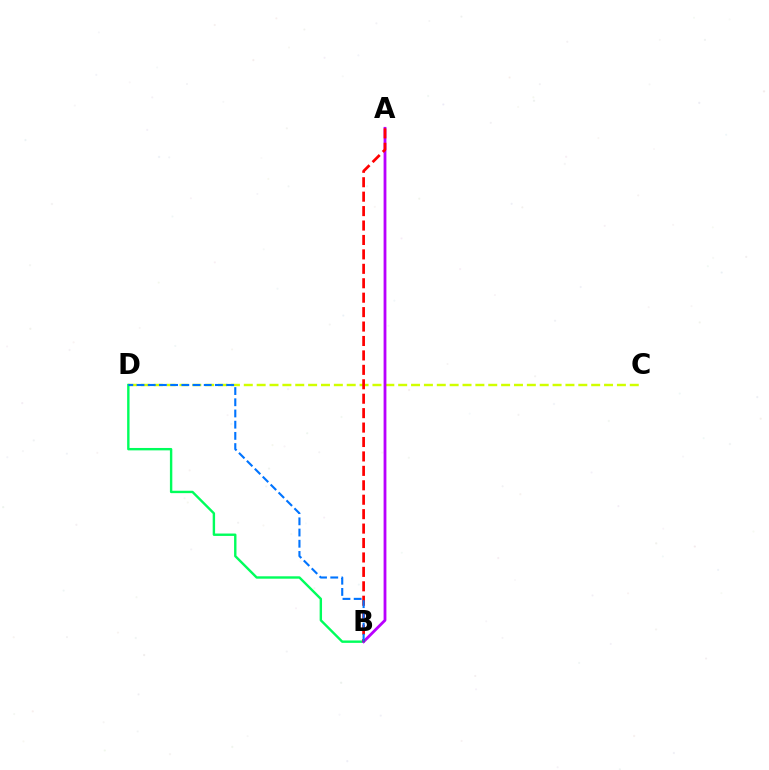{('C', 'D'): [{'color': '#d1ff00', 'line_style': 'dashed', 'thickness': 1.75}], ('B', 'D'): [{'color': '#00ff5c', 'line_style': 'solid', 'thickness': 1.73}, {'color': '#0074ff', 'line_style': 'dashed', 'thickness': 1.52}], ('A', 'B'): [{'color': '#b900ff', 'line_style': 'solid', 'thickness': 2.03}, {'color': '#ff0000', 'line_style': 'dashed', 'thickness': 1.96}]}